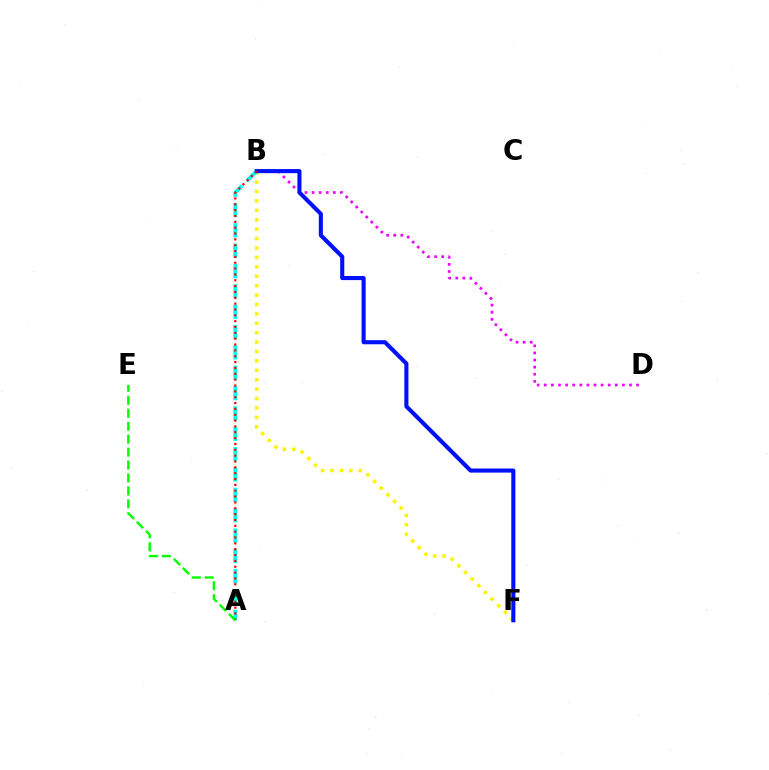{('B', 'F'): [{'color': '#fcf500', 'line_style': 'dotted', 'thickness': 2.56}, {'color': '#0010ff', 'line_style': 'solid', 'thickness': 2.95}], ('A', 'B'): [{'color': '#00fff6', 'line_style': 'dashed', 'thickness': 2.76}, {'color': '#ff0000', 'line_style': 'dotted', 'thickness': 1.59}], ('B', 'D'): [{'color': '#ee00ff', 'line_style': 'dotted', 'thickness': 1.93}], ('A', 'E'): [{'color': '#08ff00', 'line_style': 'dashed', 'thickness': 1.76}]}